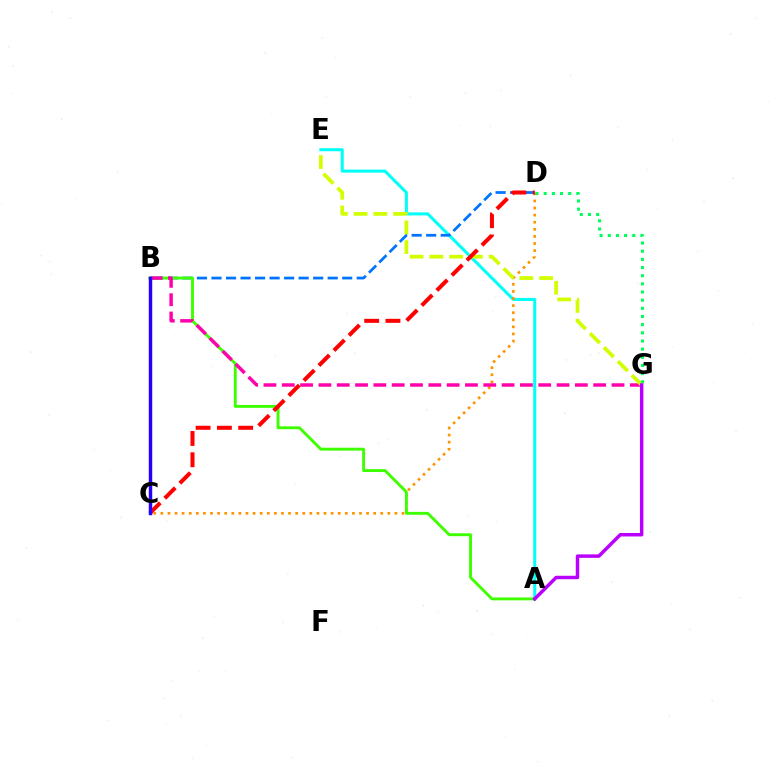{('A', 'E'): [{'color': '#00fff6', 'line_style': 'solid', 'thickness': 2.19}], ('C', 'D'): [{'color': '#ff9400', 'line_style': 'dotted', 'thickness': 1.93}, {'color': '#ff0000', 'line_style': 'dashed', 'thickness': 2.89}], ('B', 'D'): [{'color': '#0074ff', 'line_style': 'dashed', 'thickness': 1.97}], ('A', 'B'): [{'color': '#3dff00', 'line_style': 'solid', 'thickness': 2.08}], ('B', 'G'): [{'color': '#ff00ac', 'line_style': 'dashed', 'thickness': 2.49}], ('E', 'G'): [{'color': '#d1ff00', 'line_style': 'dashed', 'thickness': 2.68}], ('B', 'C'): [{'color': '#2500ff', 'line_style': 'solid', 'thickness': 2.48}], ('D', 'G'): [{'color': '#00ff5c', 'line_style': 'dotted', 'thickness': 2.22}], ('A', 'G'): [{'color': '#b900ff', 'line_style': 'solid', 'thickness': 2.5}]}